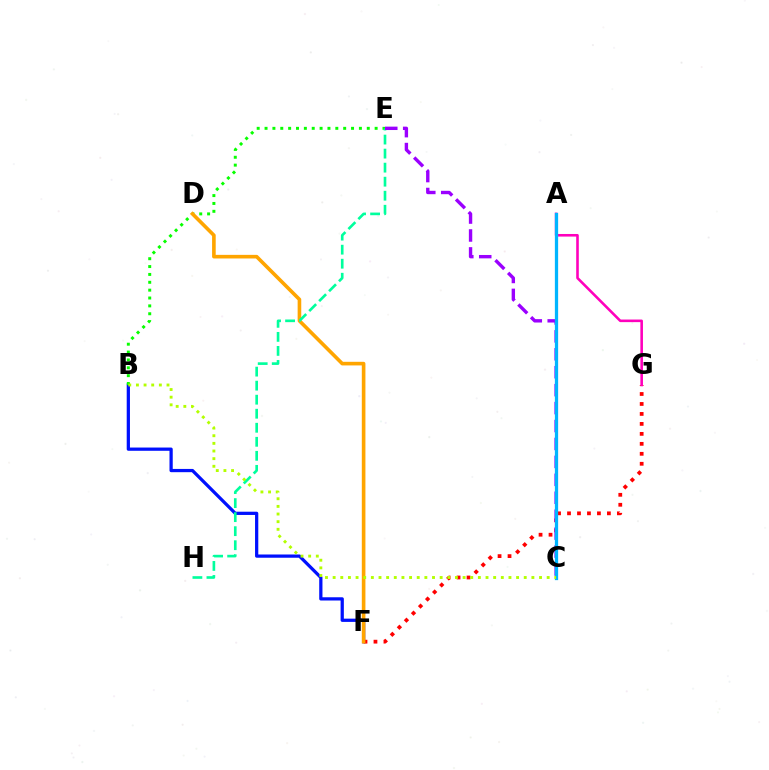{('B', 'F'): [{'color': '#0010ff', 'line_style': 'solid', 'thickness': 2.34}], ('F', 'G'): [{'color': '#ff0000', 'line_style': 'dotted', 'thickness': 2.71}], ('A', 'G'): [{'color': '#ff00bd', 'line_style': 'solid', 'thickness': 1.87}], ('B', 'E'): [{'color': '#08ff00', 'line_style': 'dotted', 'thickness': 2.14}], ('D', 'F'): [{'color': '#ffa500', 'line_style': 'solid', 'thickness': 2.61}], ('E', 'H'): [{'color': '#00ff9d', 'line_style': 'dashed', 'thickness': 1.91}], ('C', 'E'): [{'color': '#9b00ff', 'line_style': 'dashed', 'thickness': 2.44}], ('A', 'C'): [{'color': '#00b5ff', 'line_style': 'solid', 'thickness': 2.35}], ('B', 'C'): [{'color': '#b3ff00', 'line_style': 'dotted', 'thickness': 2.08}]}